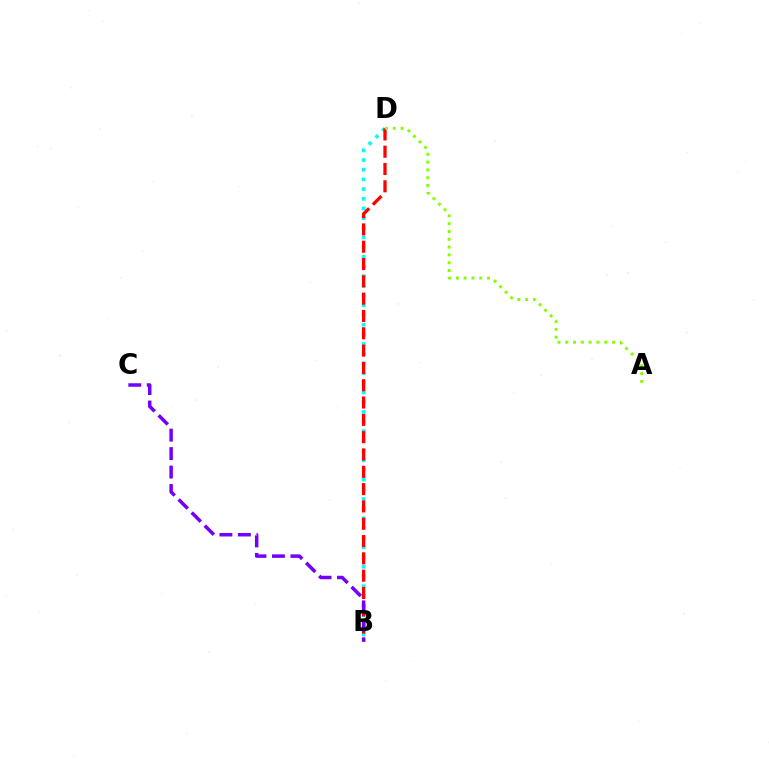{('B', 'D'): [{'color': '#00fff6', 'line_style': 'dotted', 'thickness': 2.63}, {'color': '#ff0000', 'line_style': 'dashed', 'thickness': 2.35}], ('A', 'D'): [{'color': '#84ff00', 'line_style': 'dotted', 'thickness': 2.12}], ('B', 'C'): [{'color': '#7200ff', 'line_style': 'dashed', 'thickness': 2.51}]}